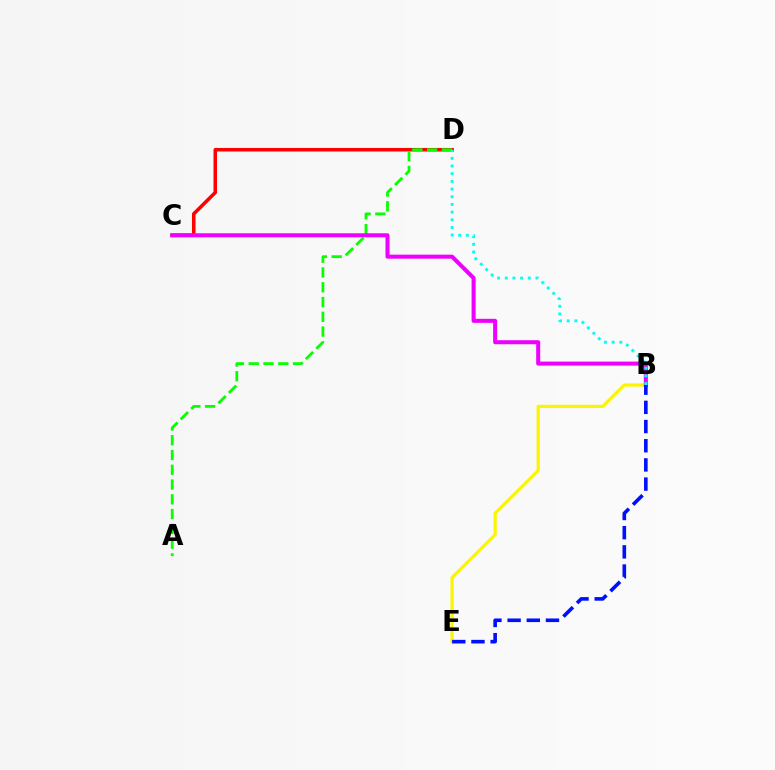{('C', 'D'): [{'color': '#ff0000', 'line_style': 'solid', 'thickness': 2.55}], ('A', 'D'): [{'color': '#08ff00', 'line_style': 'dashed', 'thickness': 2.01}], ('B', 'E'): [{'color': '#fcf500', 'line_style': 'solid', 'thickness': 2.32}, {'color': '#0010ff', 'line_style': 'dashed', 'thickness': 2.61}], ('B', 'C'): [{'color': '#ee00ff', 'line_style': 'solid', 'thickness': 2.9}], ('B', 'D'): [{'color': '#00fff6', 'line_style': 'dotted', 'thickness': 2.09}]}